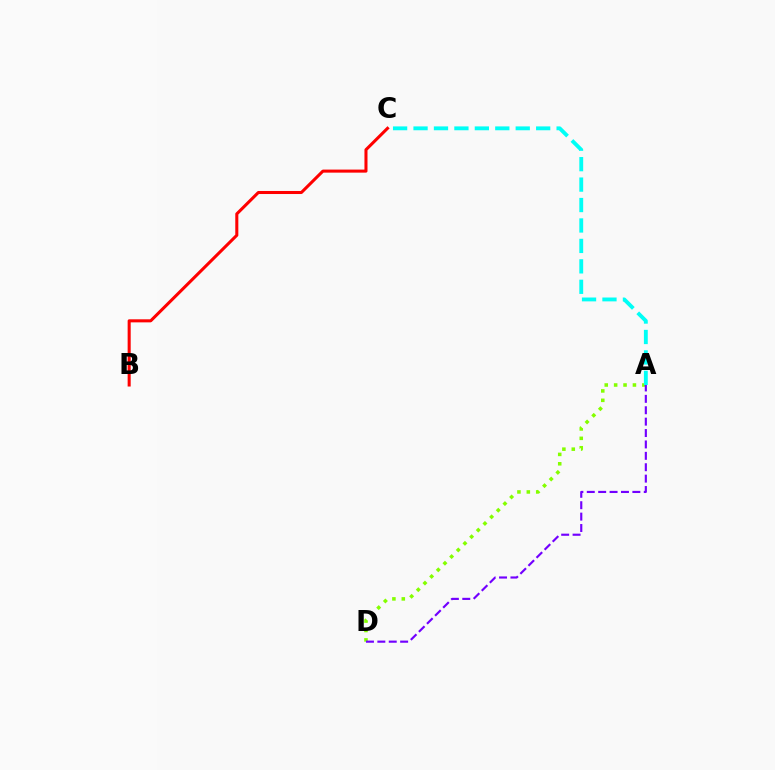{('A', 'D'): [{'color': '#84ff00', 'line_style': 'dotted', 'thickness': 2.55}, {'color': '#7200ff', 'line_style': 'dashed', 'thickness': 1.55}], ('A', 'C'): [{'color': '#00fff6', 'line_style': 'dashed', 'thickness': 2.78}], ('B', 'C'): [{'color': '#ff0000', 'line_style': 'solid', 'thickness': 2.2}]}